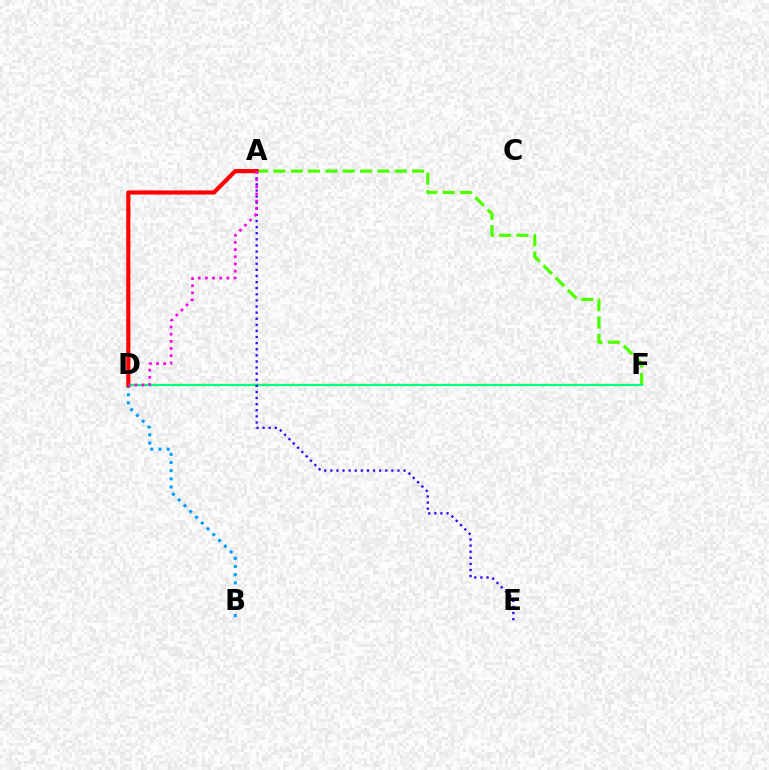{('A', 'F'): [{'color': '#4fff00', 'line_style': 'dashed', 'thickness': 2.35}], ('D', 'F'): [{'color': '#ffd500', 'line_style': 'dashed', 'thickness': 1.65}, {'color': '#00ff86', 'line_style': 'solid', 'thickness': 1.58}], ('B', 'D'): [{'color': '#009eff', 'line_style': 'dotted', 'thickness': 2.22}], ('A', 'E'): [{'color': '#3700ff', 'line_style': 'dotted', 'thickness': 1.66}], ('A', 'D'): [{'color': '#ff0000', 'line_style': 'solid', 'thickness': 2.98}, {'color': '#ff00ed', 'line_style': 'dotted', 'thickness': 1.95}]}